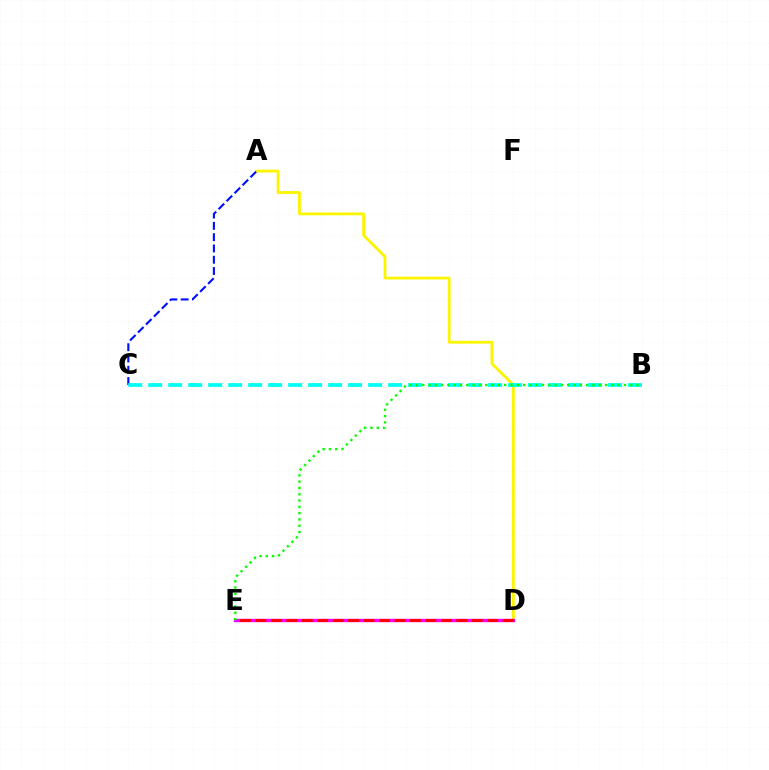{('A', 'D'): [{'color': '#fcf500', 'line_style': 'solid', 'thickness': 2.03}], ('D', 'E'): [{'color': '#ee00ff', 'line_style': 'solid', 'thickness': 2.44}, {'color': '#ff0000', 'line_style': 'dashed', 'thickness': 2.1}], ('A', 'C'): [{'color': '#0010ff', 'line_style': 'dashed', 'thickness': 1.53}], ('B', 'C'): [{'color': '#00fff6', 'line_style': 'dashed', 'thickness': 2.72}], ('B', 'E'): [{'color': '#08ff00', 'line_style': 'dotted', 'thickness': 1.71}]}